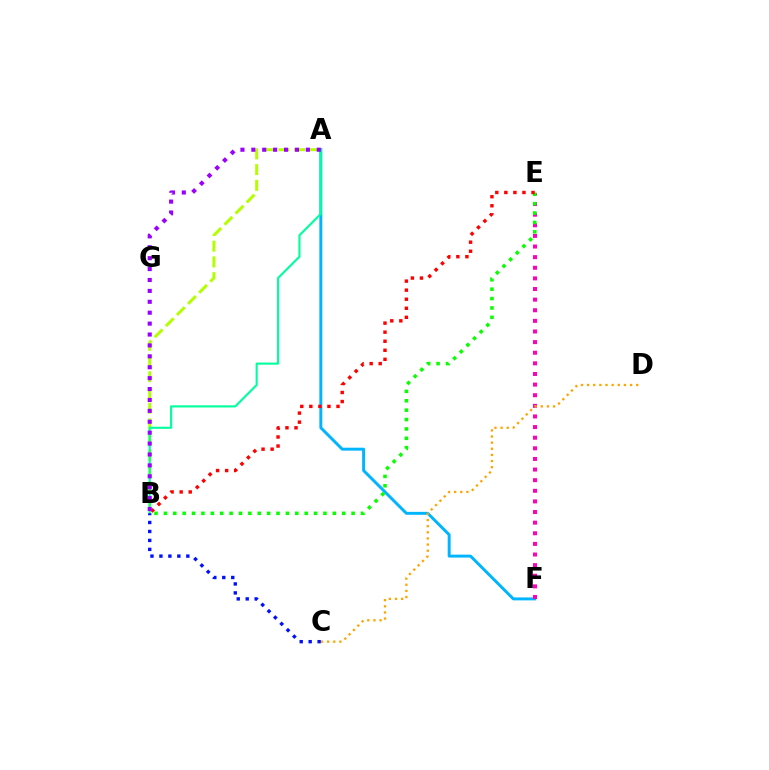{('A', 'B'): [{'color': '#b3ff00', 'line_style': 'dashed', 'thickness': 2.13}, {'color': '#00ff9d', 'line_style': 'solid', 'thickness': 1.53}, {'color': '#9b00ff', 'line_style': 'dotted', 'thickness': 2.96}], ('A', 'F'): [{'color': '#00b5ff', 'line_style': 'solid', 'thickness': 2.12}], ('E', 'F'): [{'color': '#ff00bd', 'line_style': 'dotted', 'thickness': 2.89}], ('C', 'D'): [{'color': '#ffa500', 'line_style': 'dotted', 'thickness': 1.67}], ('B', 'E'): [{'color': '#08ff00', 'line_style': 'dotted', 'thickness': 2.55}, {'color': '#ff0000', 'line_style': 'dotted', 'thickness': 2.46}], ('B', 'C'): [{'color': '#0010ff', 'line_style': 'dotted', 'thickness': 2.44}]}